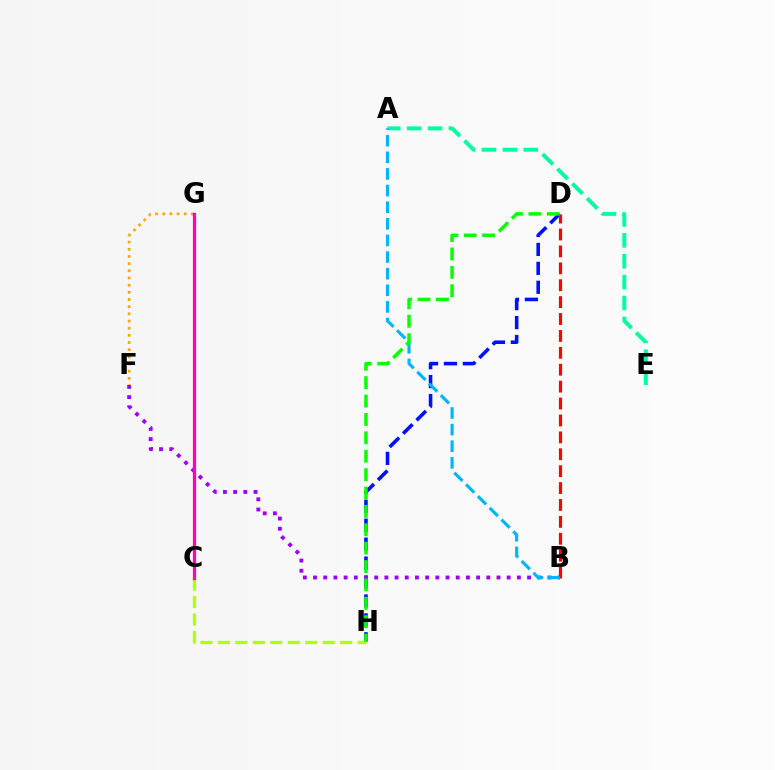{('D', 'H'): [{'color': '#0010ff', 'line_style': 'dashed', 'thickness': 2.57}, {'color': '#08ff00', 'line_style': 'dashed', 'thickness': 2.5}], ('B', 'F'): [{'color': '#9b00ff', 'line_style': 'dotted', 'thickness': 2.77}], ('C', 'H'): [{'color': '#b3ff00', 'line_style': 'dashed', 'thickness': 2.37}], ('F', 'G'): [{'color': '#ffa500', 'line_style': 'dotted', 'thickness': 1.95}], ('B', 'D'): [{'color': '#ff0000', 'line_style': 'dashed', 'thickness': 2.3}], ('A', 'E'): [{'color': '#00ff9d', 'line_style': 'dashed', 'thickness': 2.84}], ('C', 'G'): [{'color': '#ff00bd', 'line_style': 'solid', 'thickness': 2.34}], ('A', 'B'): [{'color': '#00b5ff', 'line_style': 'dashed', 'thickness': 2.26}]}